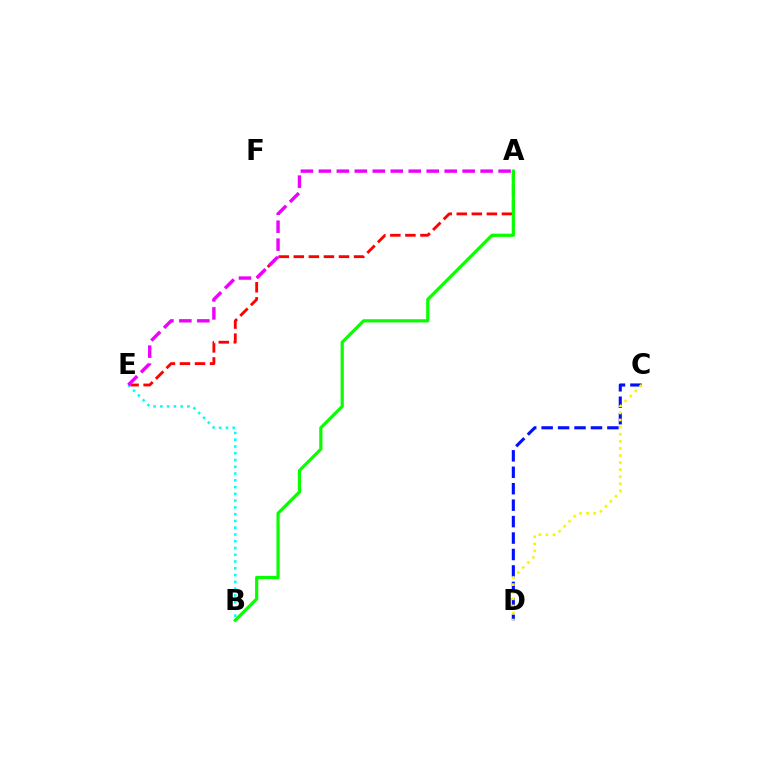{('A', 'E'): [{'color': '#ff0000', 'line_style': 'dashed', 'thickness': 2.05}, {'color': '#ee00ff', 'line_style': 'dashed', 'thickness': 2.44}], ('B', 'E'): [{'color': '#00fff6', 'line_style': 'dotted', 'thickness': 1.84}], ('A', 'B'): [{'color': '#08ff00', 'line_style': 'solid', 'thickness': 2.31}], ('C', 'D'): [{'color': '#0010ff', 'line_style': 'dashed', 'thickness': 2.23}, {'color': '#fcf500', 'line_style': 'dotted', 'thickness': 1.93}]}